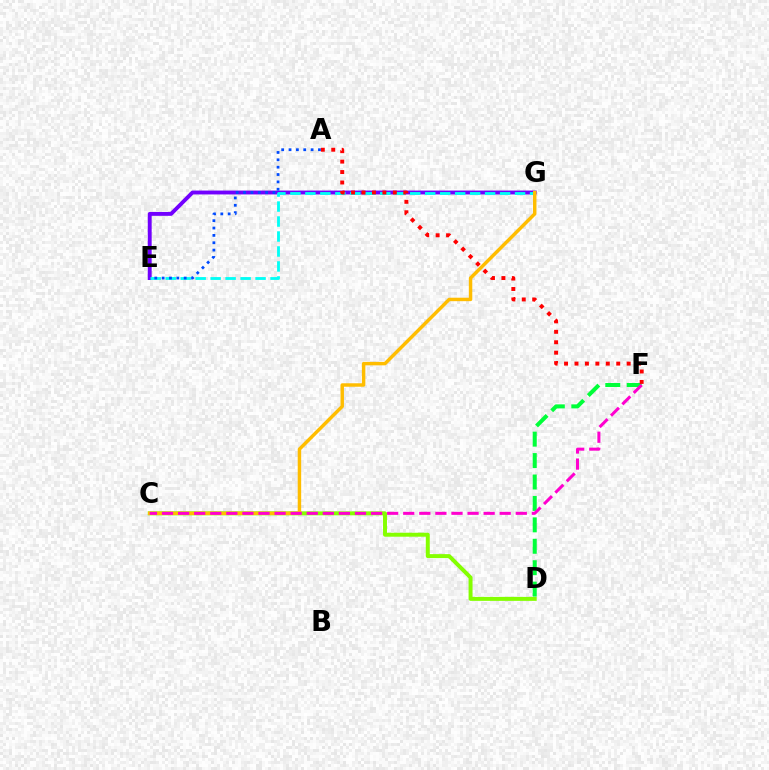{('C', 'D'): [{'color': '#84ff00', 'line_style': 'solid', 'thickness': 2.85}], ('E', 'G'): [{'color': '#7200ff', 'line_style': 'solid', 'thickness': 2.8}, {'color': '#00fff6', 'line_style': 'dashed', 'thickness': 2.03}], ('C', 'G'): [{'color': '#ffbd00', 'line_style': 'solid', 'thickness': 2.49}], ('D', 'F'): [{'color': '#00ff39', 'line_style': 'dashed', 'thickness': 2.91}], ('A', 'F'): [{'color': '#ff0000', 'line_style': 'dotted', 'thickness': 2.84}], ('C', 'F'): [{'color': '#ff00cf', 'line_style': 'dashed', 'thickness': 2.18}], ('A', 'E'): [{'color': '#004bff', 'line_style': 'dotted', 'thickness': 2.0}]}